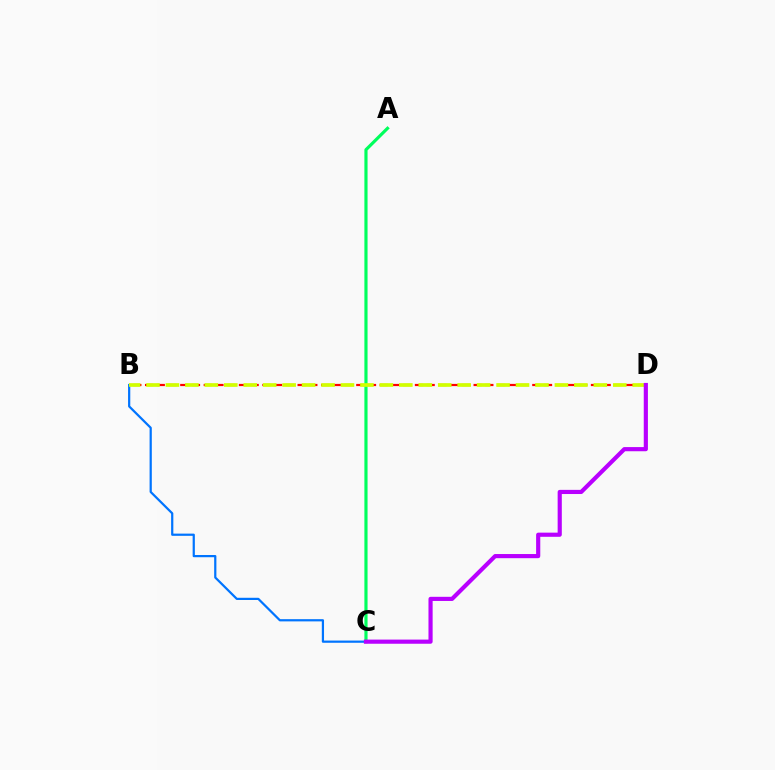{('B', 'D'): [{'color': '#ff0000', 'line_style': 'dashed', 'thickness': 1.59}, {'color': '#d1ff00', 'line_style': 'dashed', 'thickness': 2.64}], ('B', 'C'): [{'color': '#0074ff', 'line_style': 'solid', 'thickness': 1.6}], ('A', 'C'): [{'color': '#00ff5c', 'line_style': 'solid', 'thickness': 2.28}], ('C', 'D'): [{'color': '#b900ff', 'line_style': 'solid', 'thickness': 2.99}]}